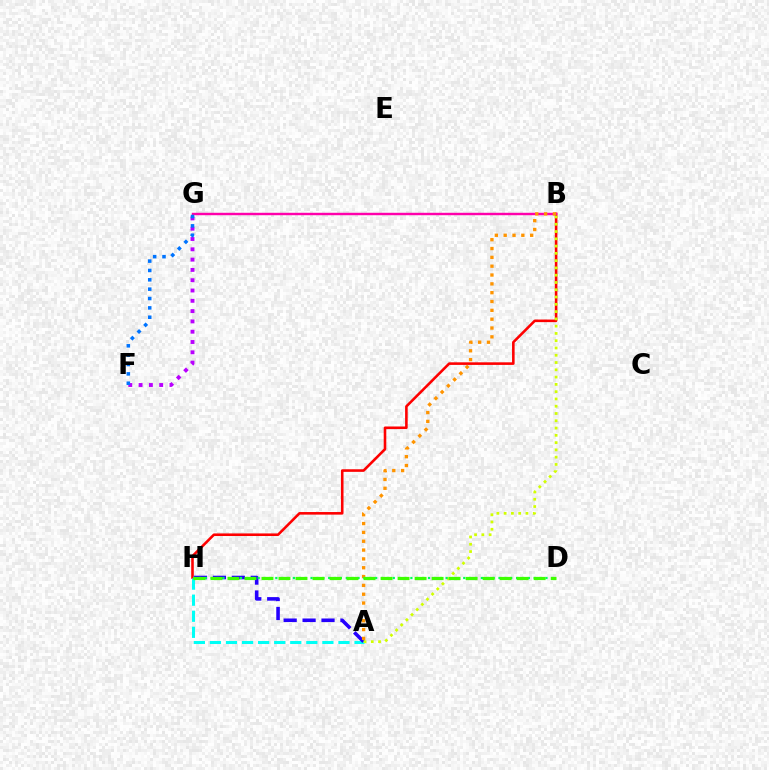{('B', 'H'): [{'color': '#ff0000', 'line_style': 'solid', 'thickness': 1.86}], ('B', 'G'): [{'color': '#ff00ac', 'line_style': 'solid', 'thickness': 1.75}], ('F', 'G'): [{'color': '#b900ff', 'line_style': 'dotted', 'thickness': 2.8}, {'color': '#0074ff', 'line_style': 'dotted', 'thickness': 2.54}], ('A', 'H'): [{'color': '#00fff6', 'line_style': 'dashed', 'thickness': 2.18}, {'color': '#2500ff', 'line_style': 'dashed', 'thickness': 2.57}], ('A', 'B'): [{'color': '#d1ff00', 'line_style': 'dotted', 'thickness': 1.98}, {'color': '#ff9400', 'line_style': 'dotted', 'thickness': 2.4}], ('D', 'H'): [{'color': '#00ff5c', 'line_style': 'dotted', 'thickness': 1.6}, {'color': '#3dff00', 'line_style': 'dashed', 'thickness': 2.31}]}